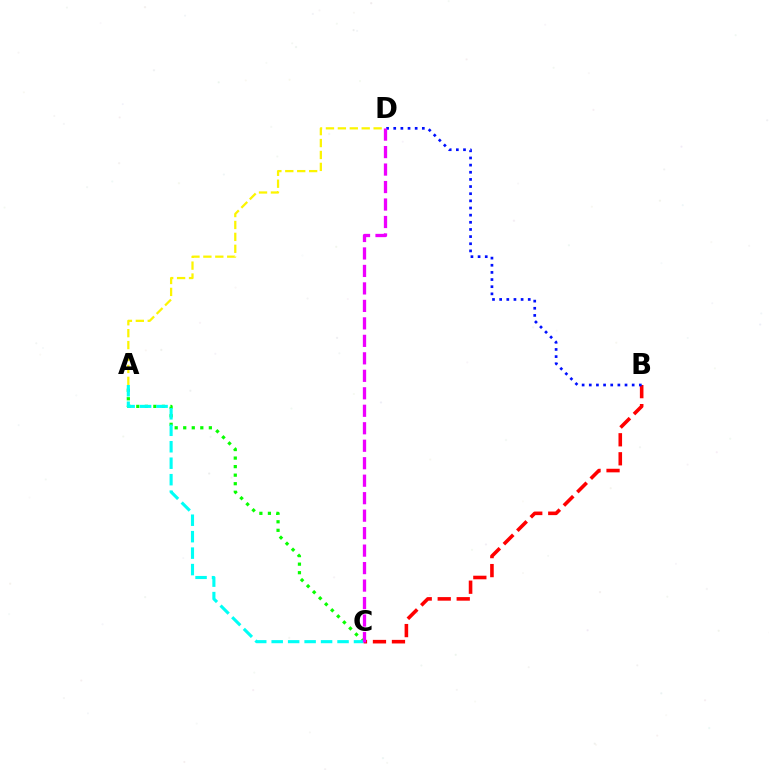{('A', 'C'): [{'color': '#08ff00', 'line_style': 'dotted', 'thickness': 2.32}, {'color': '#00fff6', 'line_style': 'dashed', 'thickness': 2.24}], ('A', 'D'): [{'color': '#fcf500', 'line_style': 'dashed', 'thickness': 1.62}], ('B', 'C'): [{'color': '#ff0000', 'line_style': 'dashed', 'thickness': 2.58}], ('B', 'D'): [{'color': '#0010ff', 'line_style': 'dotted', 'thickness': 1.94}], ('C', 'D'): [{'color': '#ee00ff', 'line_style': 'dashed', 'thickness': 2.37}]}